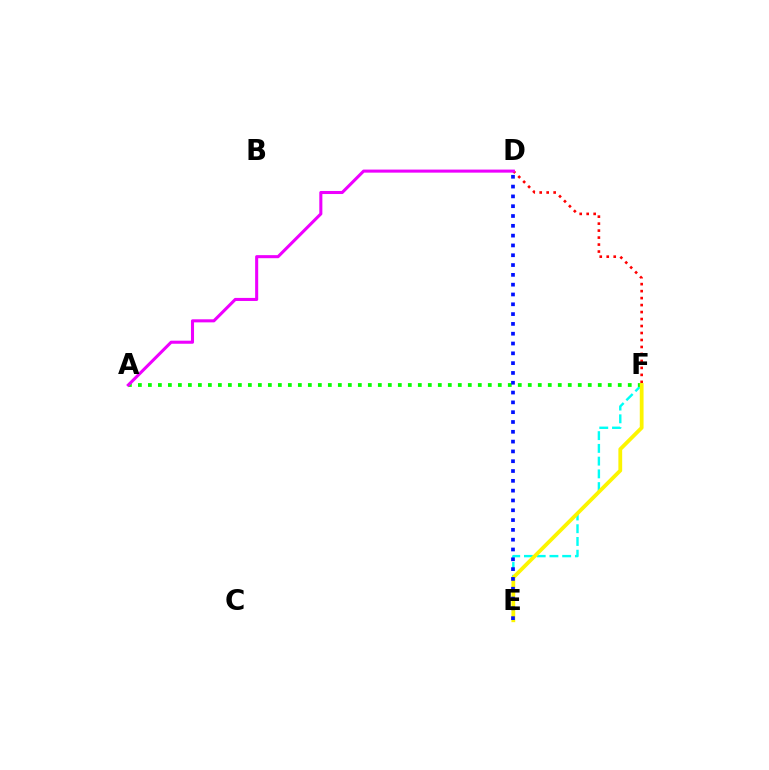{('E', 'F'): [{'color': '#00fff6', 'line_style': 'dashed', 'thickness': 1.73}, {'color': '#fcf500', 'line_style': 'solid', 'thickness': 2.73}], ('A', 'F'): [{'color': '#08ff00', 'line_style': 'dotted', 'thickness': 2.72}], ('D', 'F'): [{'color': '#ff0000', 'line_style': 'dotted', 'thickness': 1.9}], ('D', 'E'): [{'color': '#0010ff', 'line_style': 'dotted', 'thickness': 2.66}], ('A', 'D'): [{'color': '#ee00ff', 'line_style': 'solid', 'thickness': 2.2}]}